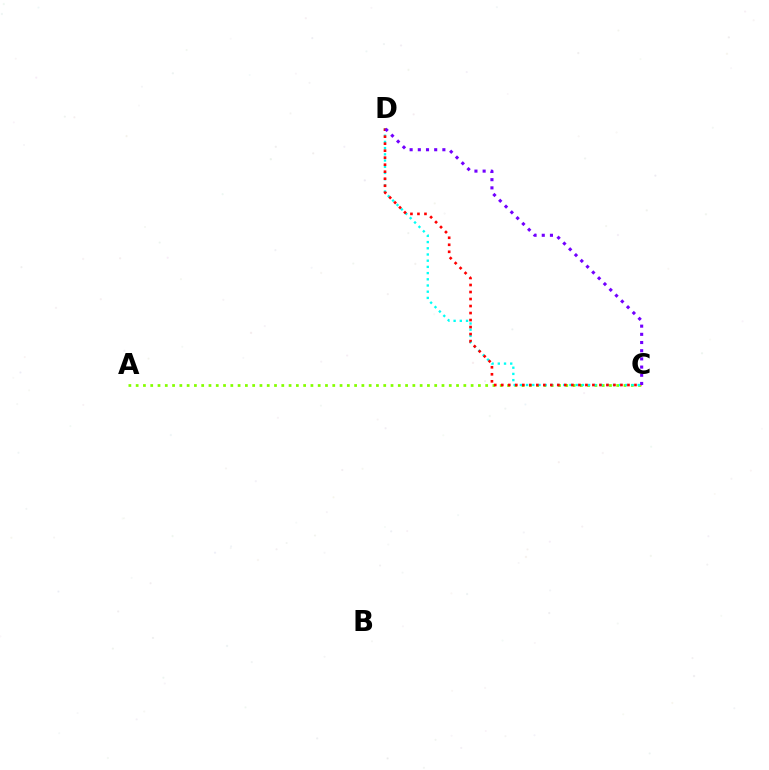{('A', 'C'): [{'color': '#84ff00', 'line_style': 'dotted', 'thickness': 1.98}], ('C', 'D'): [{'color': '#00fff6', 'line_style': 'dotted', 'thickness': 1.69}, {'color': '#ff0000', 'line_style': 'dotted', 'thickness': 1.9}, {'color': '#7200ff', 'line_style': 'dotted', 'thickness': 2.22}]}